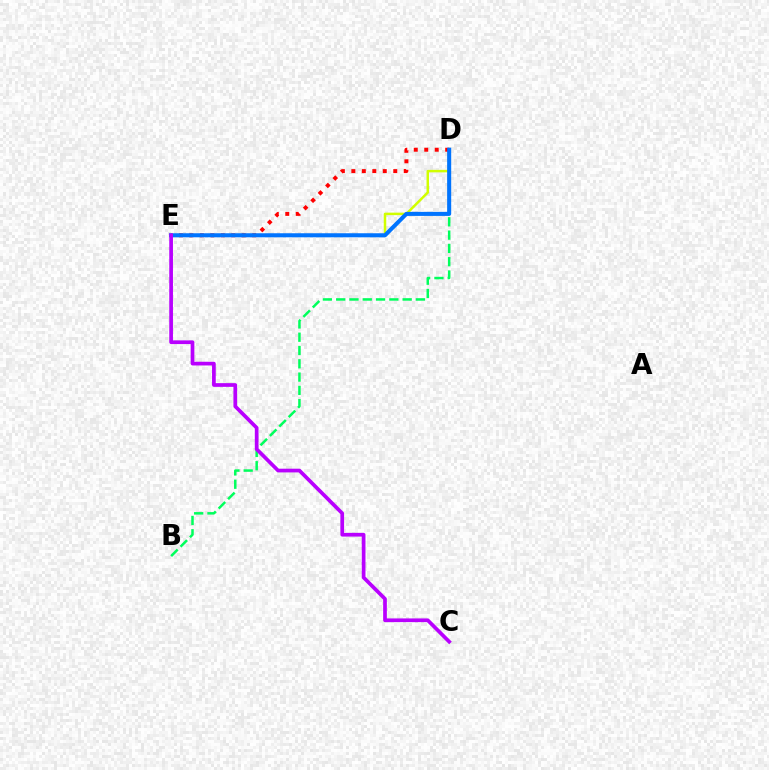{('D', 'E'): [{'color': '#d1ff00', 'line_style': 'solid', 'thickness': 1.79}, {'color': '#ff0000', 'line_style': 'dotted', 'thickness': 2.85}, {'color': '#0074ff', 'line_style': 'solid', 'thickness': 2.92}], ('B', 'D'): [{'color': '#00ff5c', 'line_style': 'dashed', 'thickness': 1.81}], ('C', 'E'): [{'color': '#b900ff', 'line_style': 'solid', 'thickness': 2.67}]}